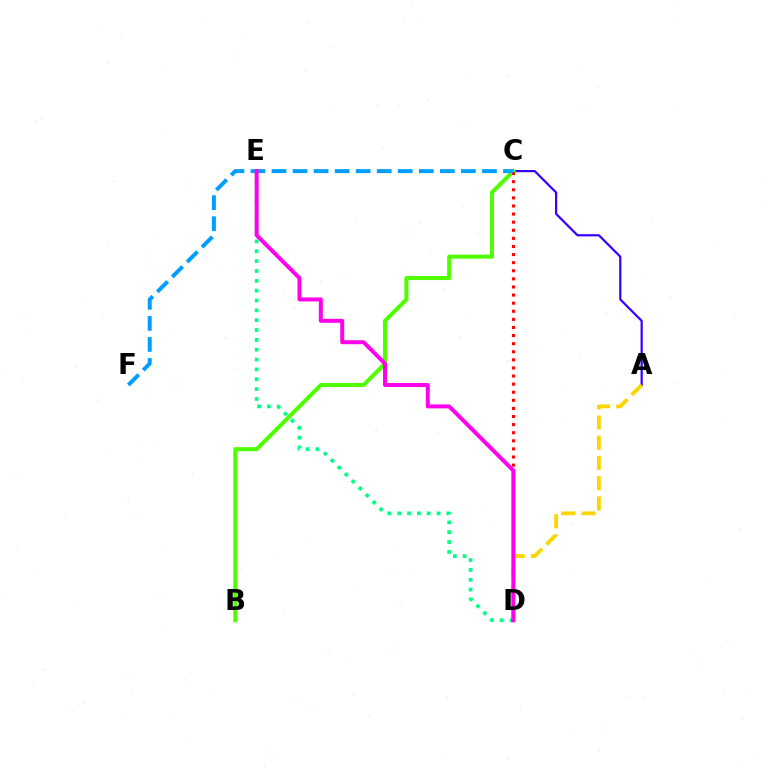{('A', 'C'): [{'color': '#3700ff', 'line_style': 'solid', 'thickness': 1.6}], ('A', 'D'): [{'color': '#ffd500', 'line_style': 'dashed', 'thickness': 2.75}], ('B', 'C'): [{'color': '#4fff00', 'line_style': 'solid', 'thickness': 2.9}], ('C', 'D'): [{'color': '#ff0000', 'line_style': 'dotted', 'thickness': 2.2}], ('C', 'F'): [{'color': '#009eff', 'line_style': 'dashed', 'thickness': 2.86}], ('D', 'E'): [{'color': '#00ff86', 'line_style': 'dotted', 'thickness': 2.67}, {'color': '#ff00ed', 'line_style': 'solid', 'thickness': 2.85}]}